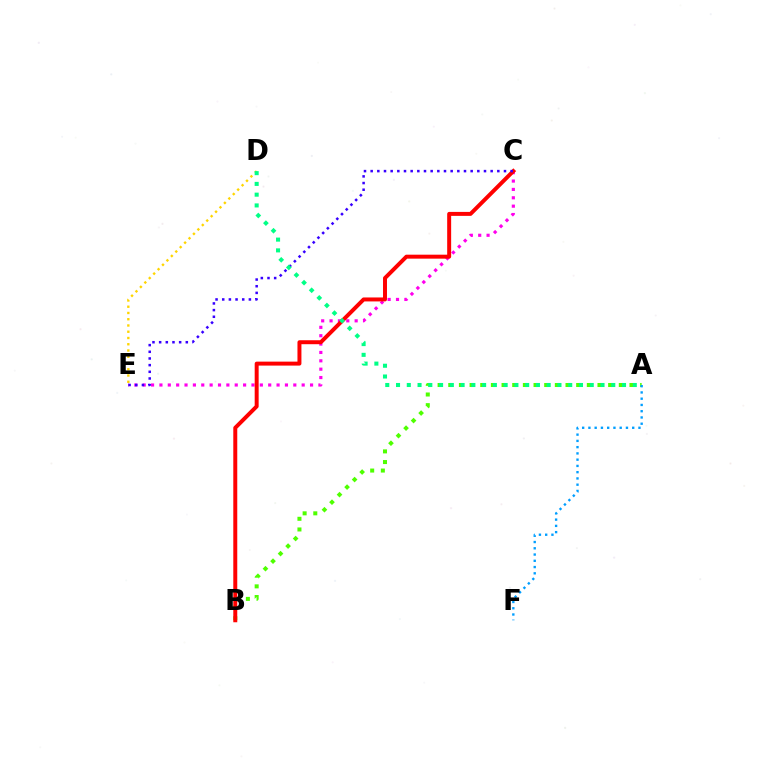{('C', 'E'): [{'color': '#ff00ed', 'line_style': 'dotted', 'thickness': 2.27}, {'color': '#3700ff', 'line_style': 'dotted', 'thickness': 1.81}], ('A', 'B'): [{'color': '#4fff00', 'line_style': 'dotted', 'thickness': 2.9}], ('A', 'F'): [{'color': '#009eff', 'line_style': 'dotted', 'thickness': 1.7}], ('D', 'E'): [{'color': '#ffd500', 'line_style': 'dotted', 'thickness': 1.7}], ('B', 'C'): [{'color': '#ff0000', 'line_style': 'solid', 'thickness': 2.86}], ('A', 'D'): [{'color': '#00ff86', 'line_style': 'dotted', 'thickness': 2.92}]}